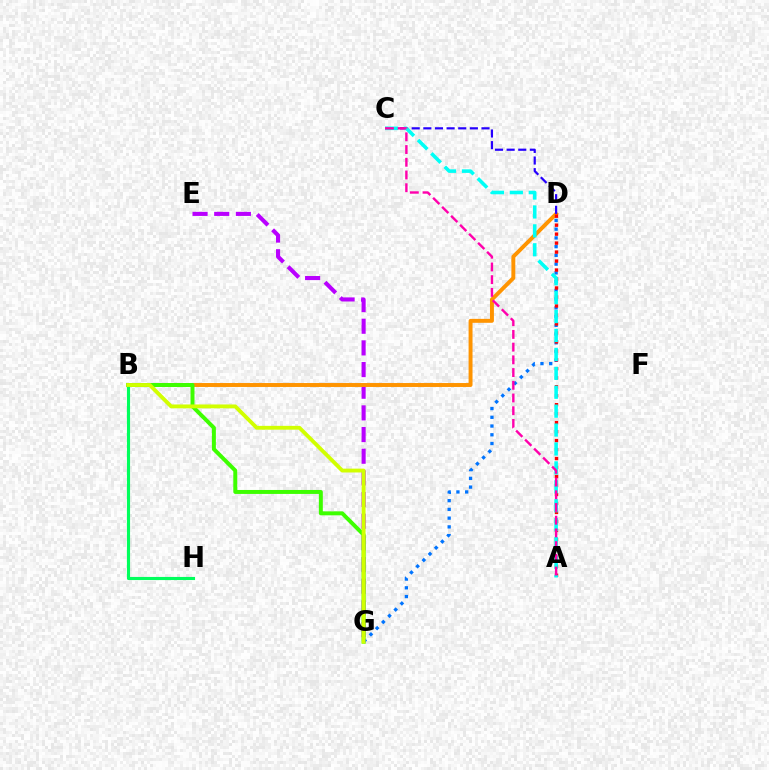{('E', 'G'): [{'color': '#b900ff', 'line_style': 'dashed', 'thickness': 2.94}], ('B', 'D'): [{'color': '#ff9400', 'line_style': 'solid', 'thickness': 2.83}], ('B', 'G'): [{'color': '#3dff00', 'line_style': 'solid', 'thickness': 2.85}, {'color': '#d1ff00', 'line_style': 'solid', 'thickness': 2.77}], ('D', 'G'): [{'color': '#0074ff', 'line_style': 'dotted', 'thickness': 2.37}], ('C', 'D'): [{'color': '#2500ff', 'line_style': 'dashed', 'thickness': 1.58}], ('A', 'D'): [{'color': '#ff0000', 'line_style': 'dotted', 'thickness': 2.44}], ('A', 'C'): [{'color': '#00fff6', 'line_style': 'dashed', 'thickness': 2.57}, {'color': '#ff00ac', 'line_style': 'dashed', 'thickness': 1.73}], ('B', 'H'): [{'color': '#00ff5c', 'line_style': 'solid', 'thickness': 2.25}]}